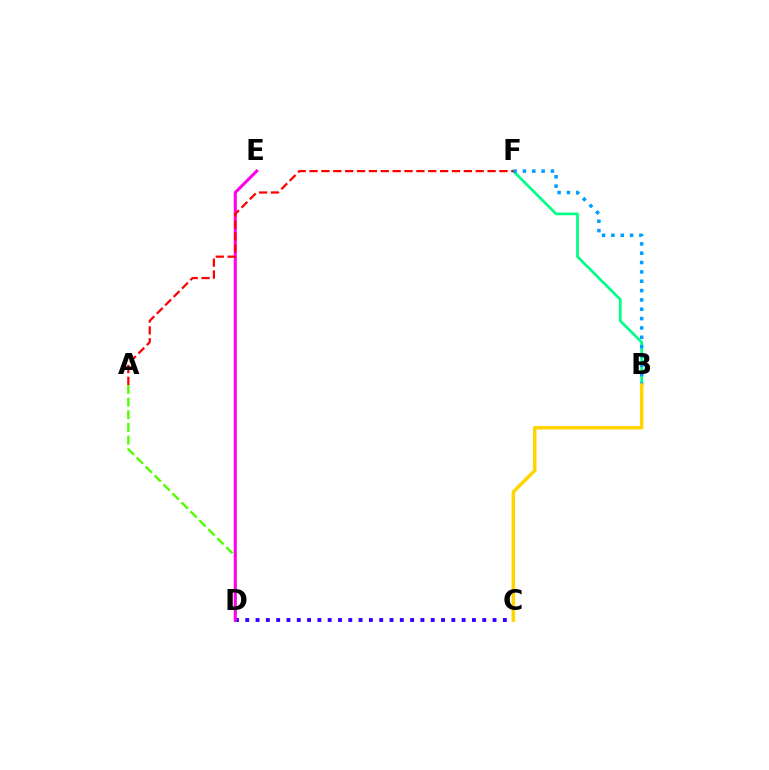{('B', 'F'): [{'color': '#00ff86', 'line_style': 'solid', 'thickness': 1.96}, {'color': '#009eff', 'line_style': 'dotted', 'thickness': 2.54}], ('A', 'D'): [{'color': '#4fff00', 'line_style': 'dashed', 'thickness': 1.72}], ('C', 'D'): [{'color': '#3700ff', 'line_style': 'dotted', 'thickness': 2.8}], ('D', 'E'): [{'color': '#ff00ed', 'line_style': 'solid', 'thickness': 2.22}], ('A', 'F'): [{'color': '#ff0000', 'line_style': 'dashed', 'thickness': 1.61}], ('B', 'C'): [{'color': '#ffd500', 'line_style': 'solid', 'thickness': 2.5}]}